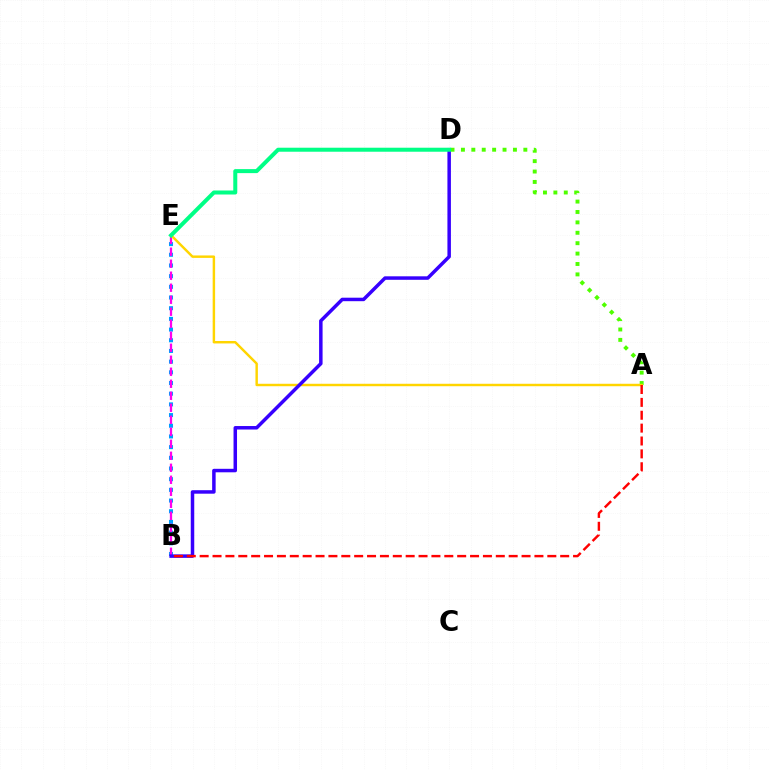{('B', 'E'): [{'color': '#009eff', 'line_style': 'dotted', 'thickness': 2.9}, {'color': '#ff00ed', 'line_style': 'dashed', 'thickness': 1.63}], ('A', 'D'): [{'color': '#4fff00', 'line_style': 'dotted', 'thickness': 2.83}], ('A', 'E'): [{'color': '#ffd500', 'line_style': 'solid', 'thickness': 1.76}], ('B', 'D'): [{'color': '#3700ff', 'line_style': 'solid', 'thickness': 2.51}], ('A', 'B'): [{'color': '#ff0000', 'line_style': 'dashed', 'thickness': 1.75}], ('D', 'E'): [{'color': '#00ff86', 'line_style': 'solid', 'thickness': 2.89}]}